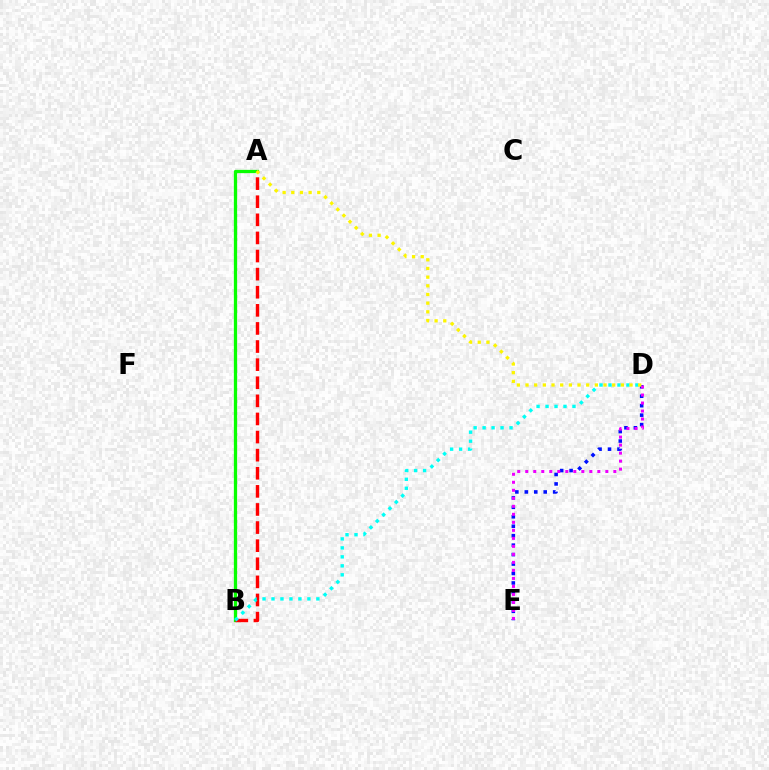{('A', 'B'): [{'color': '#08ff00', 'line_style': 'solid', 'thickness': 2.36}, {'color': '#ff0000', 'line_style': 'dashed', 'thickness': 2.46}], ('D', 'E'): [{'color': '#0010ff', 'line_style': 'dotted', 'thickness': 2.57}, {'color': '#ee00ff', 'line_style': 'dotted', 'thickness': 2.18}], ('B', 'D'): [{'color': '#00fff6', 'line_style': 'dotted', 'thickness': 2.44}], ('A', 'D'): [{'color': '#fcf500', 'line_style': 'dotted', 'thickness': 2.36}]}